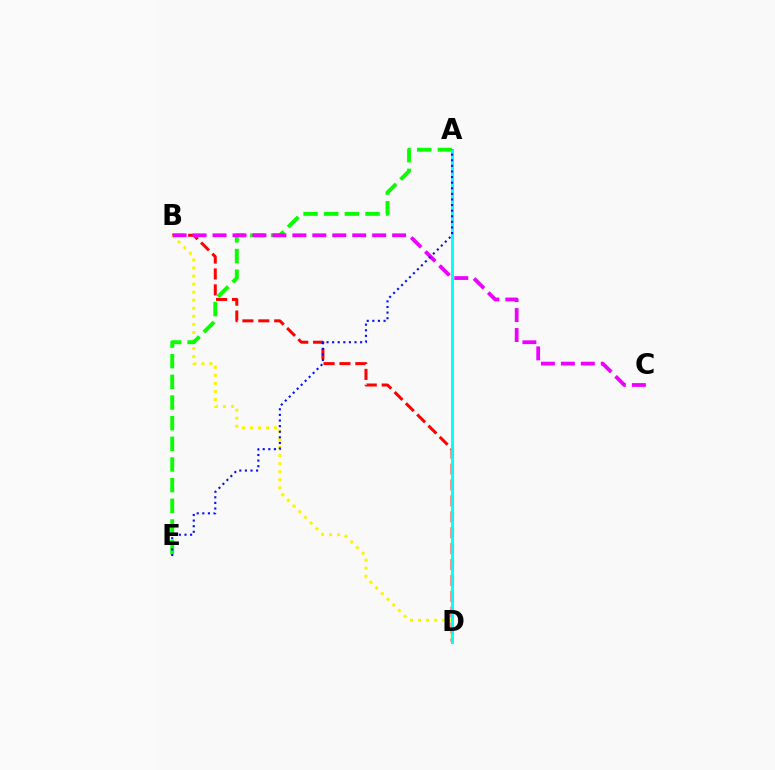{('B', 'D'): [{'color': '#ff0000', 'line_style': 'dashed', 'thickness': 2.16}, {'color': '#fcf500', 'line_style': 'dotted', 'thickness': 2.19}], ('A', 'E'): [{'color': '#08ff00', 'line_style': 'dashed', 'thickness': 2.81}, {'color': '#0010ff', 'line_style': 'dotted', 'thickness': 1.52}], ('B', 'C'): [{'color': '#ee00ff', 'line_style': 'dashed', 'thickness': 2.71}], ('A', 'D'): [{'color': '#00fff6', 'line_style': 'solid', 'thickness': 2.11}]}